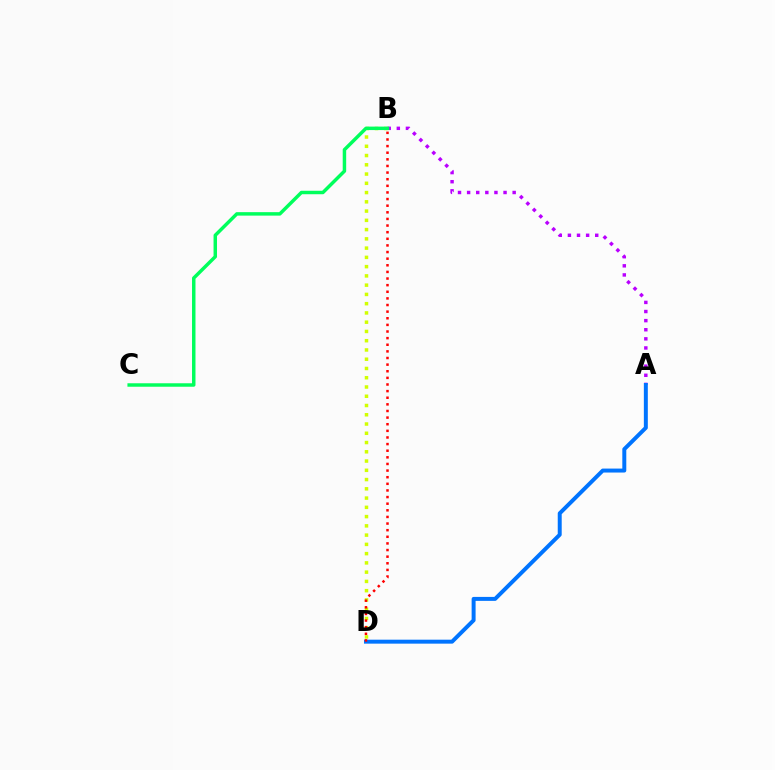{('A', 'B'): [{'color': '#b900ff', 'line_style': 'dotted', 'thickness': 2.48}], ('B', 'D'): [{'color': '#d1ff00', 'line_style': 'dotted', 'thickness': 2.52}, {'color': '#ff0000', 'line_style': 'dotted', 'thickness': 1.8}], ('B', 'C'): [{'color': '#00ff5c', 'line_style': 'solid', 'thickness': 2.49}], ('A', 'D'): [{'color': '#0074ff', 'line_style': 'solid', 'thickness': 2.85}]}